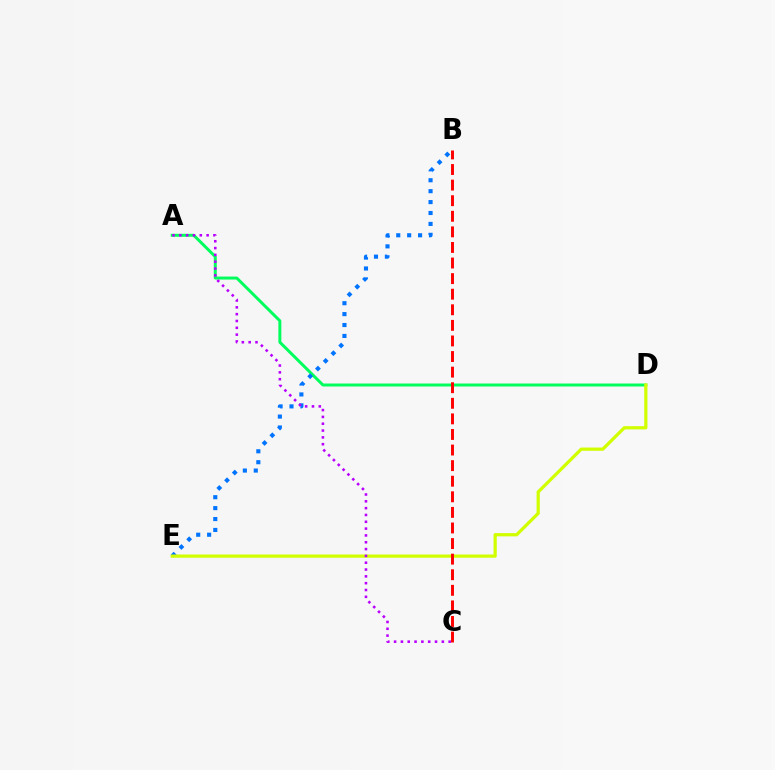{('A', 'D'): [{'color': '#00ff5c', 'line_style': 'solid', 'thickness': 2.14}], ('B', 'E'): [{'color': '#0074ff', 'line_style': 'dotted', 'thickness': 2.97}], ('D', 'E'): [{'color': '#d1ff00', 'line_style': 'solid', 'thickness': 2.33}], ('A', 'C'): [{'color': '#b900ff', 'line_style': 'dotted', 'thickness': 1.85}], ('B', 'C'): [{'color': '#ff0000', 'line_style': 'dashed', 'thickness': 2.12}]}